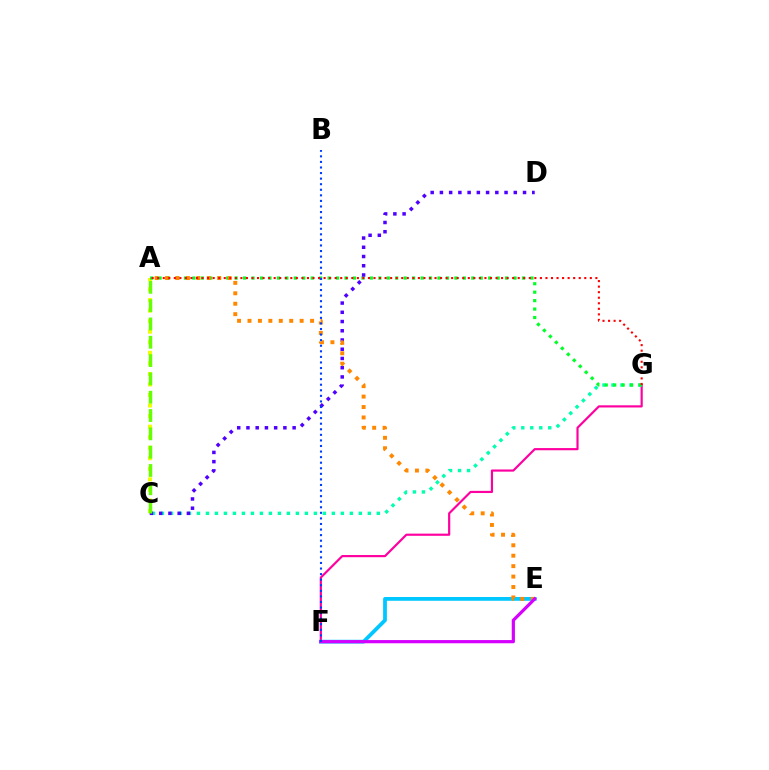{('A', 'C'): [{'color': '#eeff00', 'line_style': 'dotted', 'thickness': 2.87}, {'color': '#66ff00', 'line_style': 'dashed', 'thickness': 2.49}], ('F', 'G'): [{'color': '#ff00a0', 'line_style': 'solid', 'thickness': 1.56}], ('E', 'F'): [{'color': '#00c7ff', 'line_style': 'solid', 'thickness': 2.72}, {'color': '#d600ff', 'line_style': 'solid', 'thickness': 2.31}], ('C', 'G'): [{'color': '#00ffaf', 'line_style': 'dotted', 'thickness': 2.44}], ('A', 'G'): [{'color': '#00ff27', 'line_style': 'dotted', 'thickness': 2.3}, {'color': '#ff0000', 'line_style': 'dotted', 'thickness': 1.51}], ('C', 'D'): [{'color': '#4f00ff', 'line_style': 'dotted', 'thickness': 2.51}], ('A', 'E'): [{'color': '#ff8800', 'line_style': 'dotted', 'thickness': 2.83}], ('B', 'F'): [{'color': '#003fff', 'line_style': 'dotted', 'thickness': 1.51}]}